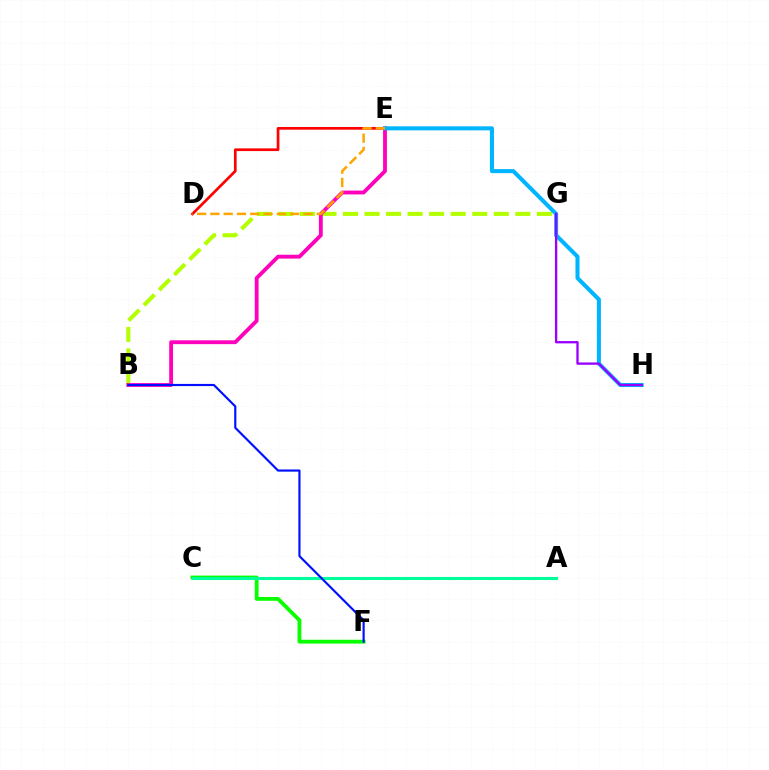{('B', 'G'): [{'color': '#b3ff00', 'line_style': 'dashed', 'thickness': 2.93}], ('C', 'F'): [{'color': '#08ff00', 'line_style': 'solid', 'thickness': 2.75}], ('B', 'E'): [{'color': '#ff00bd', 'line_style': 'solid', 'thickness': 2.76}], ('D', 'E'): [{'color': '#ff0000', 'line_style': 'solid', 'thickness': 1.94}, {'color': '#ffa500', 'line_style': 'dashed', 'thickness': 1.81}], ('E', 'H'): [{'color': '#00b5ff', 'line_style': 'solid', 'thickness': 2.91}], ('G', 'H'): [{'color': '#9b00ff', 'line_style': 'solid', 'thickness': 1.67}], ('A', 'C'): [{'color': '#00ff9d', 'line_style': 'solid', 'thickness': 2.22}], ('B', 'F'): [{'color': '#0010ff', 'line_style': 'solid', 'thickness': 1.56}]}